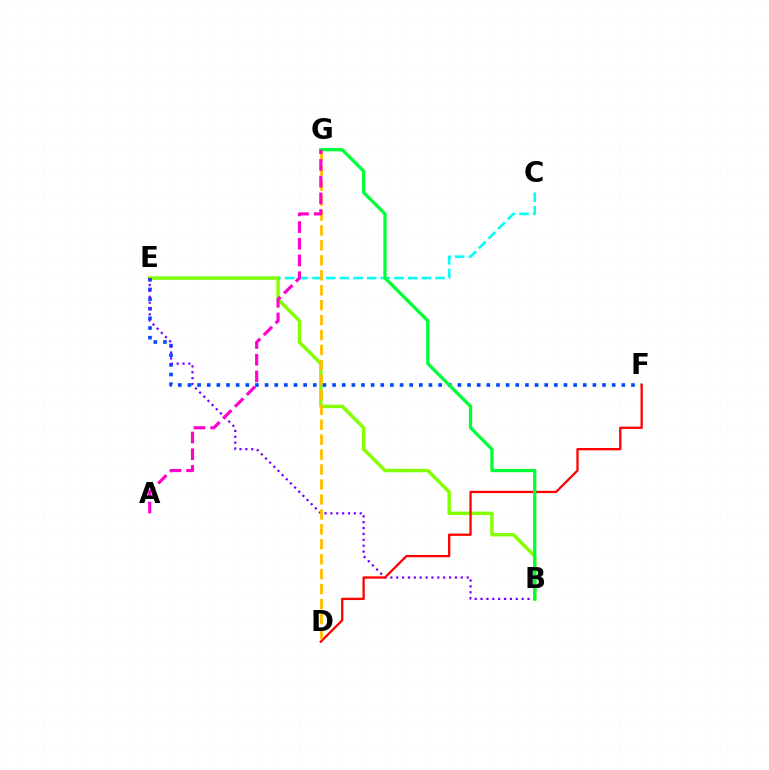{('C', 'E'): [{'color': '#00fff6', 'line_style': 'dashed', 'thickness': 1.86}], ('B', 'E'): [{'color': '#84ff00', 'line_style': 'solid', 'thickness': 2.49}, {'color': '#7200ff', 'line_style': 'dotted', 'thickness': 1.6}], ('E', 'F'): [{'color': '#004bff', 'line_style': 'dotted', 'thickness': 2.62}], ('D', 'F'): [{'color': '#ff0000', 'line_style': 'solid', 'thickness': 1.65}], ('D', 'G'): [{'color': '#ffbd00', 'line_style': 'dashed', 'thickness': 2.03}], ('B', 'G'): [{'color': '#00ff39', 'line_style': 'solid', 'thickness': 2.35}], ('A', 'G'): [{'color': '#ff00cf', 'line_style': 'dashed', 'thickness': 2.27}]}